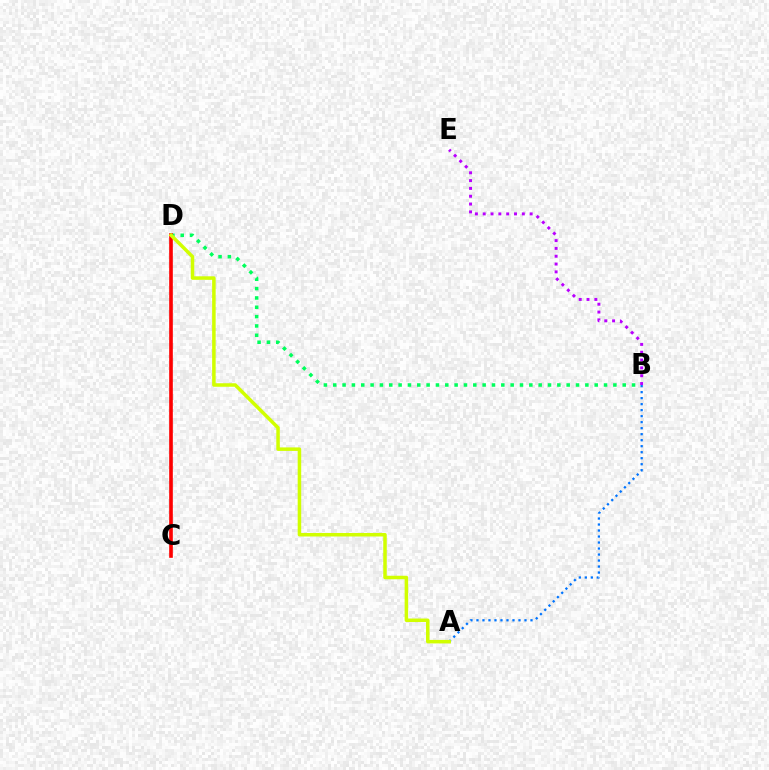{('B', 'D'): [{'color': '#00ff5c', 'line_style': 'dotted', 'thickness': 2.54}], ('B', 'E'): [{'color': '#b900ff', 'line_style': 'dotted', 'thickness': 2.13}], ('C', 'D'): [{'color': '#ff0000', 'line_style': 'solid', 'thickness': 2.62}], ('A', 'B'): [{'color': '#0074ff', 'line_style': 'dotted', 'thickness': 1.63}], ('A', 'D'): [{'color': '#d1ff00', 'line_style': 'solid', 'thickness': 2.53}]}